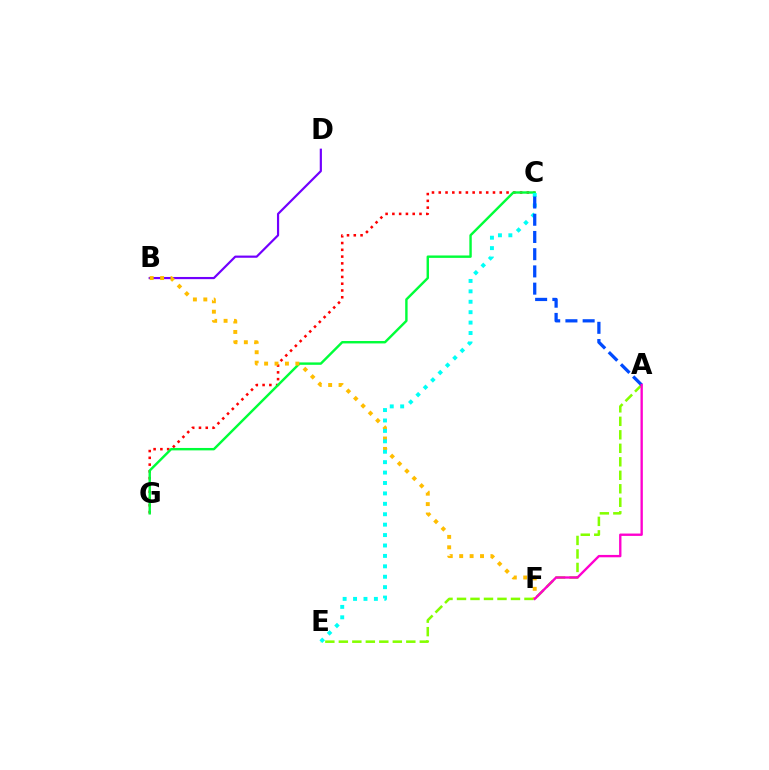{('B', 'D'): [{'color': '#7200ff', 'line_style': 'solid', 'thickness': 1.57}], ('A', 'E'): [{'color': '#84ff00', 'line_style': 'dashed', 'thickness': 1.83}], ('C', 'G'): [{'color': '#ff0000', 'line_style': 'dotted', 'thickness': 1.84}, {'color': '#00ff39', 'line_style': 'solid', 'thickness': 1.74}], ('B', 'F'): [{'color': '#ffbd00', 'line_style': 'dotted', 'thickness': 2.83}], ('C', 'E'): [{'color': '#00fff6', 'line_style': 'dotted', 'thickness': 2.83}], ('A', 'C'): [{'color': '#004bff', 'line_style': 'dashed', 'thickness': 2.34}], ('A', 'F'): [{'color': '#ff00cf', 'line_style': 'solid', 'thickness': 1.7}]}